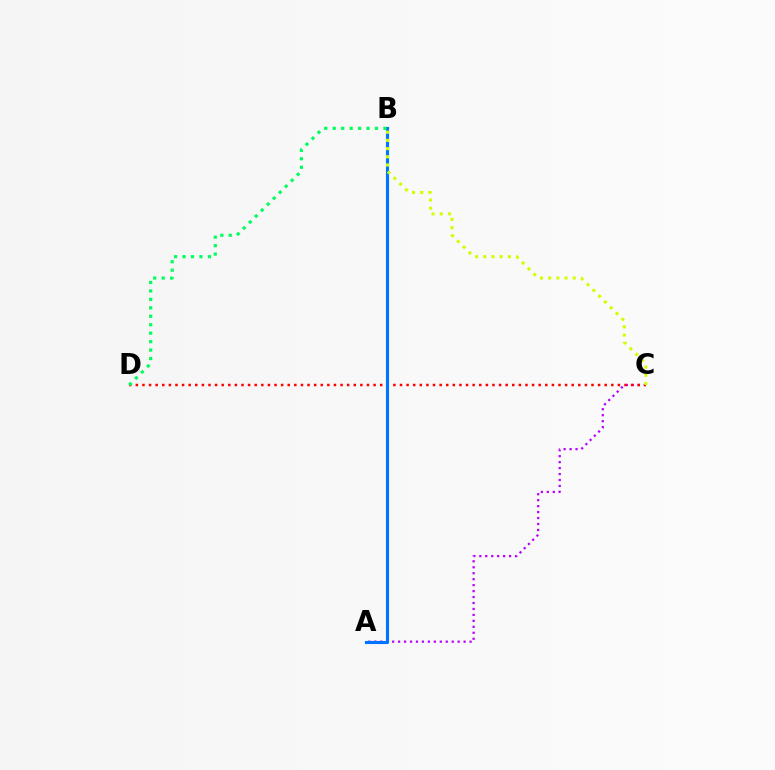{('A', 'C'): [{'color': '#b900ff', 'line_style': 'dotted', 'thickness': 1.62}], ('C', 'D'): [{'color': '#ff0000', 'line_style': 'dotted', 'thickness': 1.79}], ('A', 'B'): [{'color': '#0074ff', 'line_style': 'solid', 'thickness': 2.23}], ('B', 'D'): [{'color': '#00ff5c', 'line_style': 'dotted', 'thickness': 2.3}], ('B', 'C'): [{'color': '#d1ff00', 'line_style': 'dotted', 'thickness': 2.23}]}